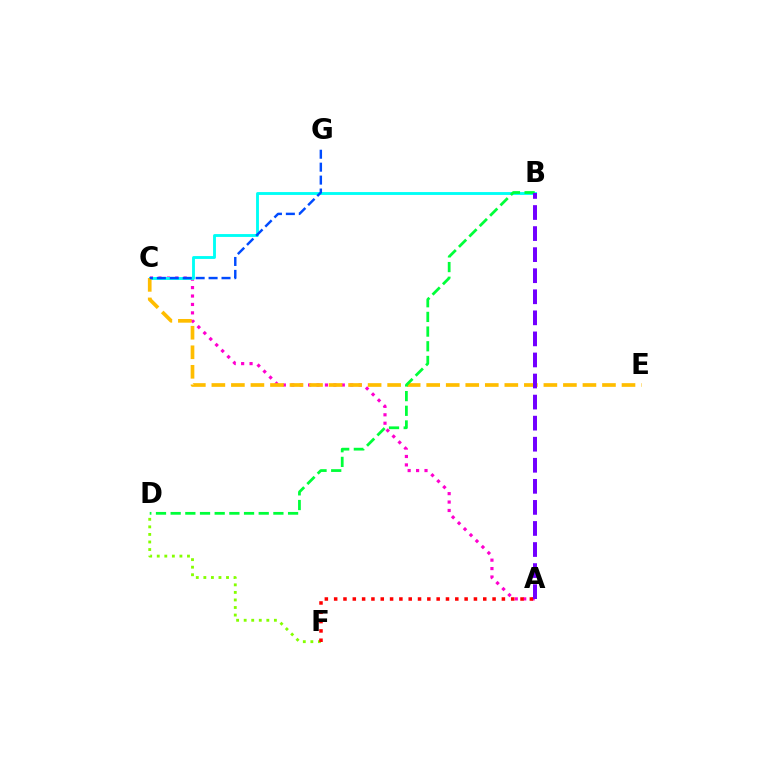{('D', 'F'): [{'color': '#84ff00', 'line_style': 'dotted', 'thickness': 2.05}], ('A', 'C'): [{'color': '#ff00cf', 'line_style': 'dotted', 'thickness': 2.29}], ('B', 'C'): [{'color': '#00fff6', 'line_style': 'solid', 'thickness': 2.06}], ('C', 'E'): [{'color': '#ffbd00', 'line_style': 'dashed', 'thickness': 2.65}], ('C', 'G'): [{'color': '#004bff', 'line_style': 'dashed', 'thickness': 1.76}], ('A', 'F'): [{'color': '#ff0000', 'line_style': 'dotted', 'thickness': 2.53}], ('B', 'D'): [{'color': '#00ff39', 'line_style': 'dashed', 'thickness': 1.99}], ('A', 'B'): [{'color': '#7200ff', 'line_style': 'dashed', 'thickness': 2.86}]}